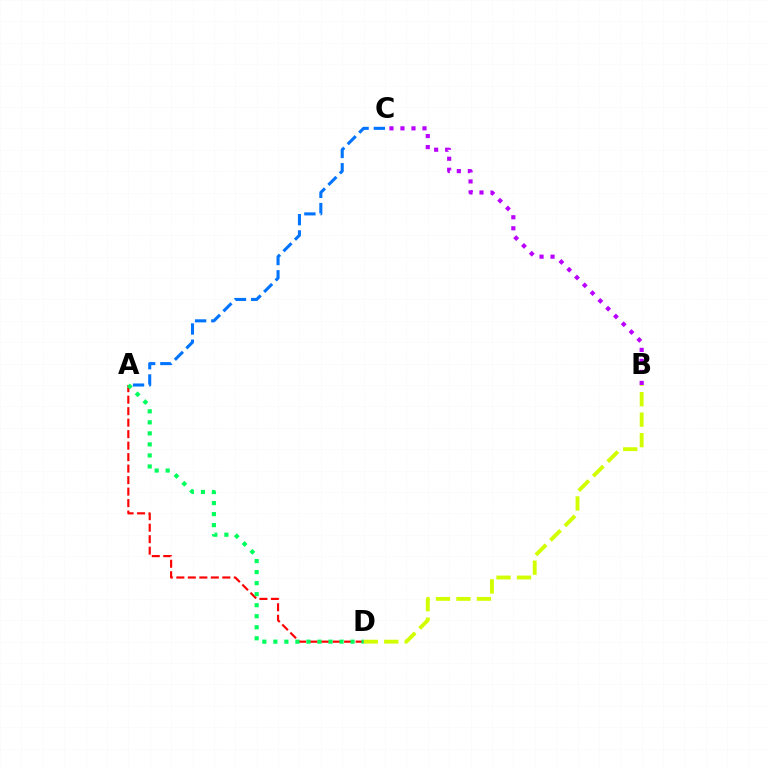{('B', 'D'): [{'color': '#d1ff00', 'line_style': 'dashed', 'thickness': 2.78}], ('A', 'D'): [{'color': '#ff0000', 'line_style': 'dashed', 'thickness': 1.56}, {'color': '#00ff5c', 'line_style': 'dotted', 'thickness': 3.0}], ('A', 'C'): [{'color': '#0074ff', 'line_style': 'dashed', 'thickness': 2.21}], ('B', 'C'): [{'color': '#b900ff', 'line_style': 'dotted', 'thickness': 2.99}]}